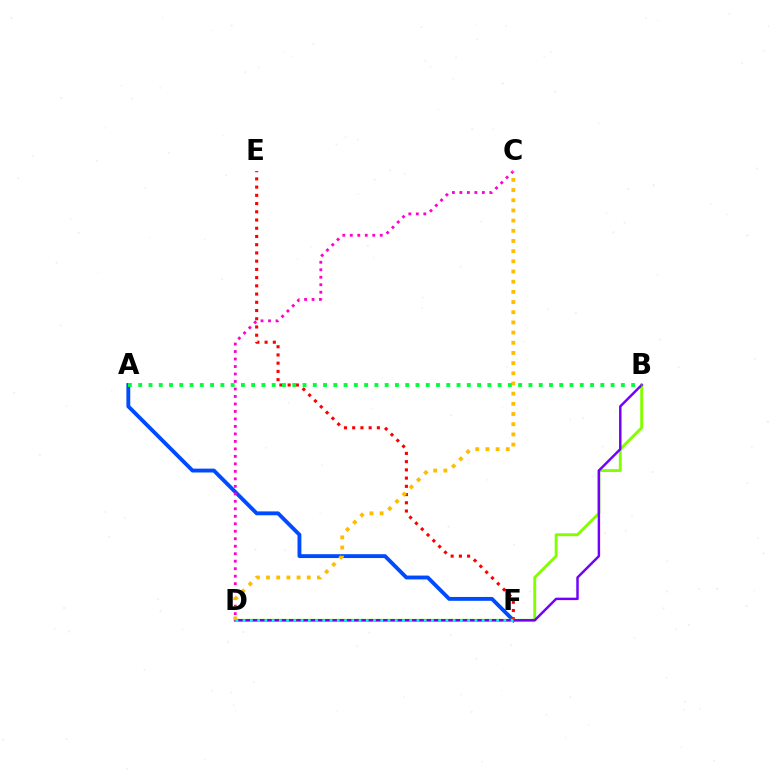{('A', 'F'): [{'color': '#004bff', 'line_style': 'solid', 'thickness': 2.78}], ('C', 'D'): [{'color': '#ff00cf', 'line_style': 'dotted', 'thickness': 2.03}, {'color': '#ffbd00', 'line_style': 'dotted', 'thickness': 2.77}], ('E', 'F'): [{'color': '#ff0000', 'line_style': 'dotted', 'thickness': 2.24}], ('B', 'D'): [{'color': '#84ff00', 'line_style': 'solid', 'thickness': 2.09}, {'color': '#7200ff', 'line_style': 'solid', 'thickness': 1.77}], ('D', 'F'): [{'color': '#00fff6', 'line_style': 'dotted', 'thickness': 1.97}], ('A', 'B'): [{'color': '#00ff39', 'line_style': 'dotted', 'thickness': 2.79}]}